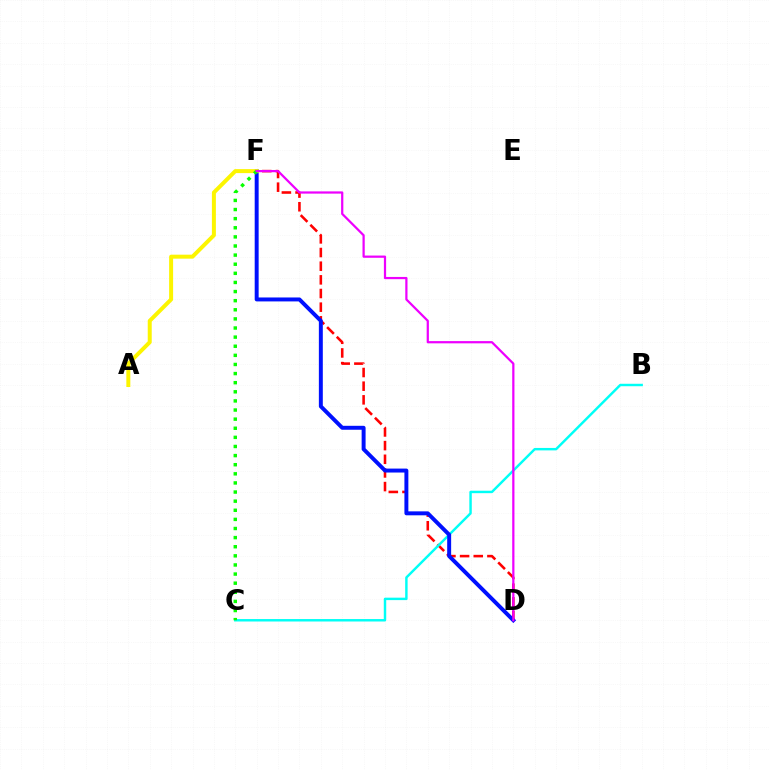{('D', 'F'): [{'color': '#ff0000', 'line_style': 'dashed', 'thickness': 1.86}, {'color': '#0010ff', 'line_style': 'solid', 'thickness': 2.84}, {'color': '#ee00ff', 'line_style': 'solid', 'thickness': 1.61}], ('B', 'C'): [{'color': '#00fff6', 'line_style': 'solid', 'thickness': 1.76}], ('A', 'F'): [{'color': '#fcf500', 'line_style': 'solid', 'thickness': 2.87}], ('C', 'F'): [{'color': '#08ff00', 'line_style': 'dotted', 'thickness': 2.48}]}